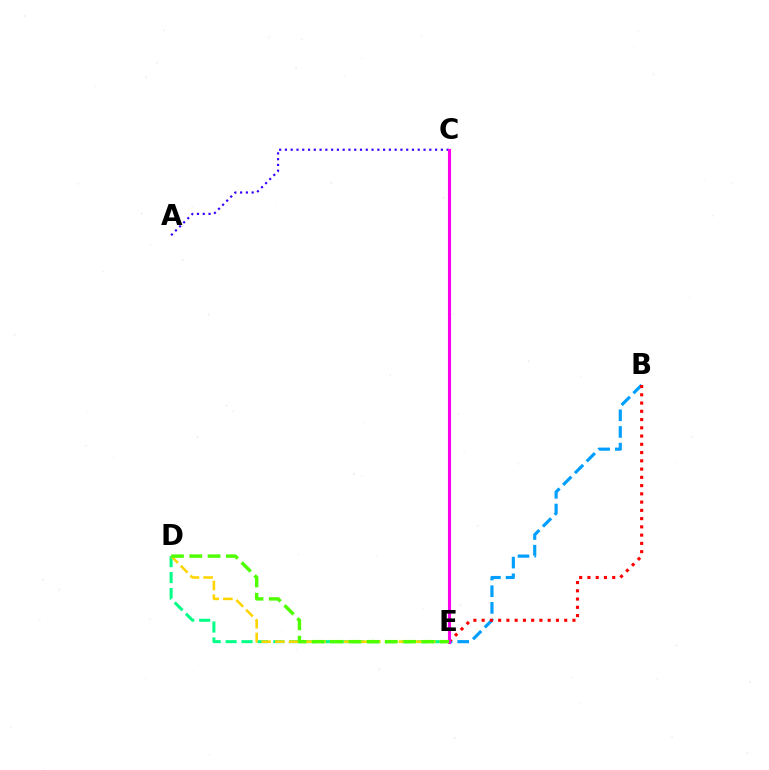{('B', 'E'): [{'color': '#009eff', 'line_style': 'dashed', 'thickness': 2.26}, {'color': '#ff0000', 'line_style': 'dotted', 'thickness': 2.24}], ('D', 'E'): [{'color': '#00ff86', 'line_style': 'dashed', 'thickness': 2.16}, {'color': '#ffd500', 'line_style': 'dashed', 'thickness': 1.86}, {'color': '#4fff00', 'line_style': 'dashed', 'thickness': 2.48}], ('A', 'C'): [{'color': '#3700ff', 'line_style': 'dotted', 'thickness': 1.57}], ('C', 'E'): [{'color': '#ff00ed', 'line_style': 'solid', 'thickness': 2.24}]}